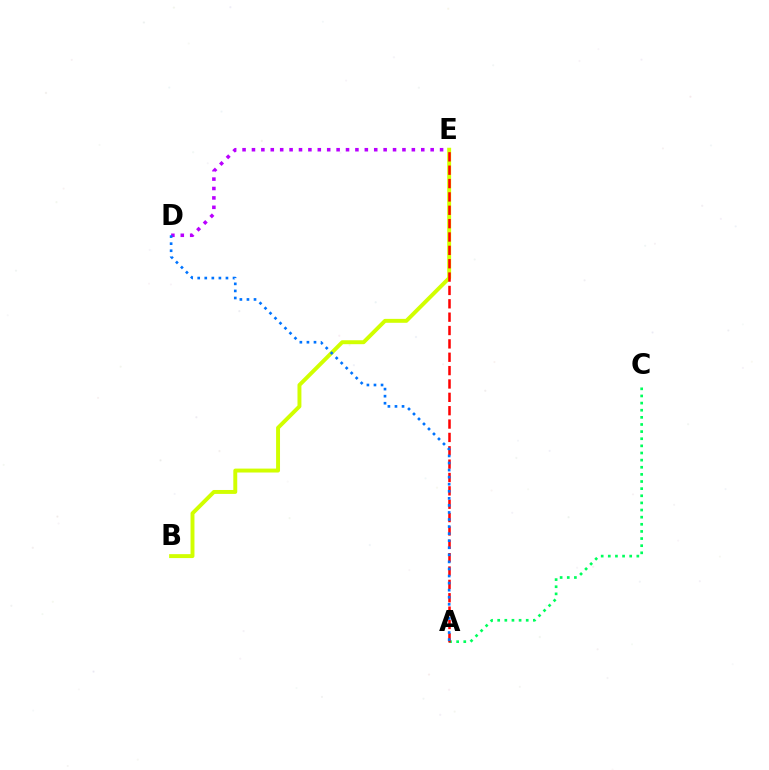{('D', 'E'): [{'color': '#b900ff', 'line_style': 'dotted', 'thickness': 2.56}], ('B', 'E'): [{'color': '#d1ff00', 'line_style': 'solid', 'thickness': 2.83}], ('A', 'C'): [{'color': '#00ff5c', 'line_style': 'dotted', 'thickness': 1.94}], ('A', 'E'): [{'color': '#ff0000', 'line_style': 'dashed', 'thickness': 1.82}], ('A', 'D'): [{'color': '#0074ff', 'line_style': 'dotted', 'thickness': 1.92}]}